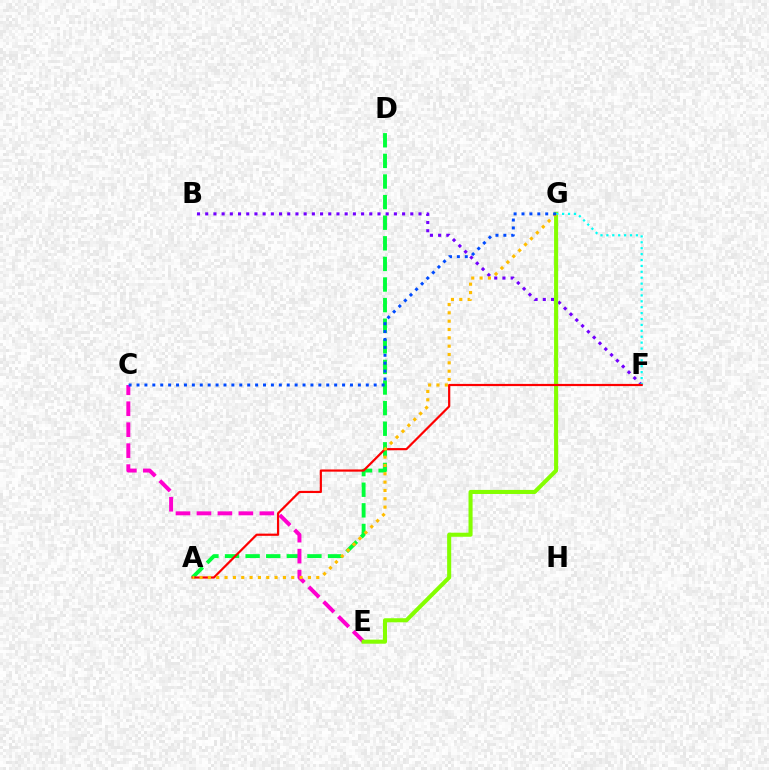{('A', 'D'): [{'color': '#00ff39', 'line_style': 'dashed', 'thickness': 2.8}], ('B', 'F'): [{'color': '#7200ff', 'line_style': 'dotted', 'thickness': 2.23}], ('C', 'E'): [{'color': '#ff00cf', 'line_style': 'dashed', 'thickness': 2.85}], ('E', 'G'): [{'color': '#84ff00', 'line_style': 'solid', 'thickness': 2.93}], ('F', 'G'): [{'color': '#00fff6', 'line_style': 'dotted', 'thickness': 1.6}], ('A', 'F'): [{'color': '#ff0000', 'line_style': 'solid', 'thickness': 1.58}], ('A', 'G'): [{'color': '#ffbd00', 'line_style': 'dotted', 'thickness': 2.26}], ('C', 'G'): [{'color': '#004bff', 'line_style': 'dotted', 'thickness': 2.15}]}